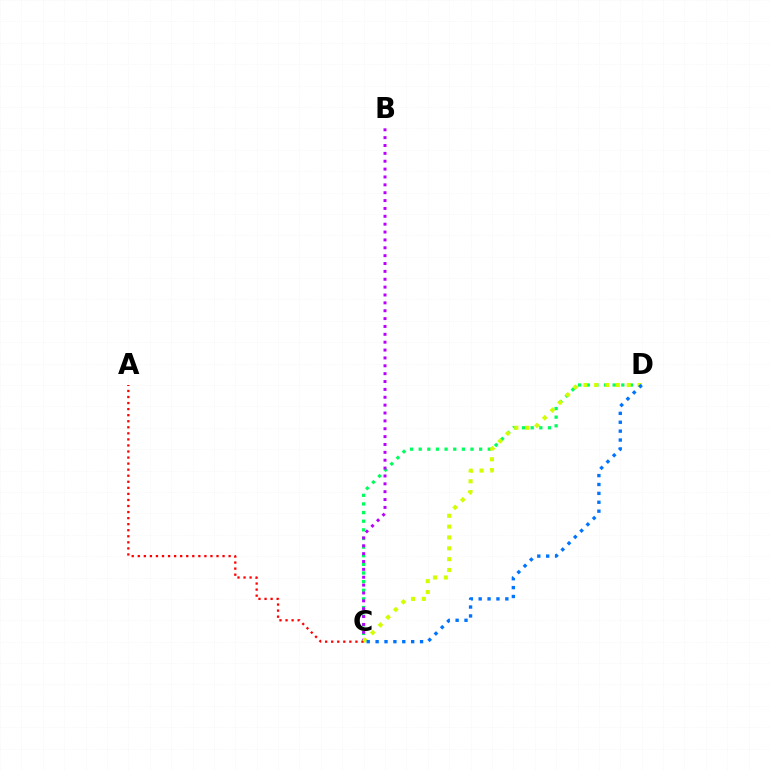{('C', 'D'): [{'color': '#00ff5c', 'line_style': 'dotted', 'thickness': 2.35}, {'color': '#d1ff00', 'line_style': 'dotted', 'thickness': 2.95}, {'color': '#0074ff', 'line_style': 'dotted', 'thickness': 2.41}], ('B', 'C'): [{'color': '#b900ff', 'line_style': 'dotted', 'thickness': 2.14}], ('A', 'C'): [{'color': '#ff0000', 'line_style': 'dotted', 'thickness': 1.65}]}